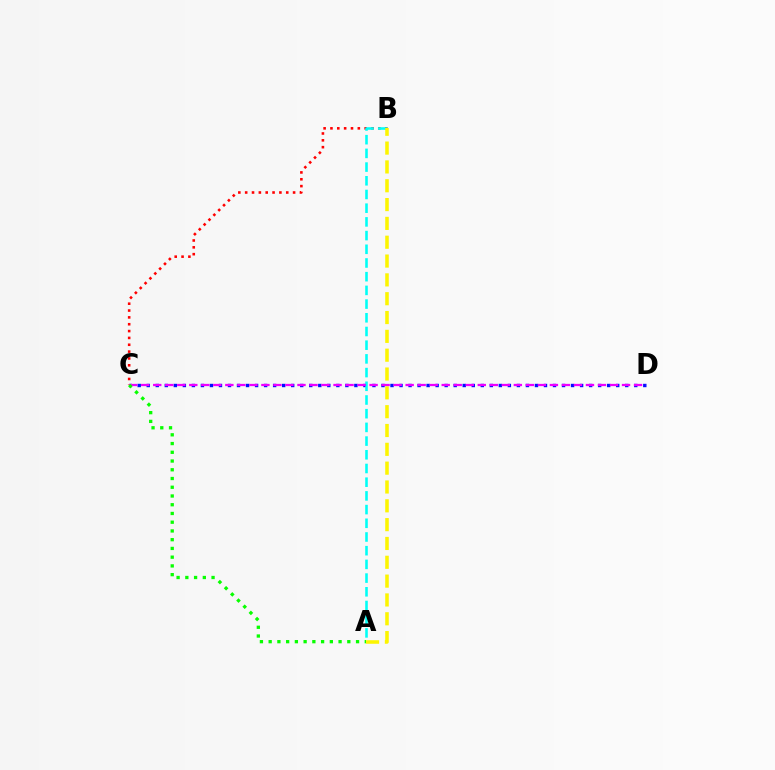{('B', 'C'): [{'color': '#ff0000', 'line_style': 'dotted', 'thickness': 1.86}], ('C', 'D'): [{'color': '#0010ff', 'line_style': 'dotted', 'thickness': 2.45}, {'color': '#ee00ff', 'line_style': 'dashed', 'thickness': 1.63}], ('A', 'B'): [{'color': '#00fff6', 'line_style': 'dashed', 'thickness': 1.86}, {'color': '#fcf500', 'line_style': 'dashed', 'thickness': 2.56}], ('A', 'C'): [{'color': '#08ff00', 'line_style': 'dotted', 'thickness': 2.37}]}